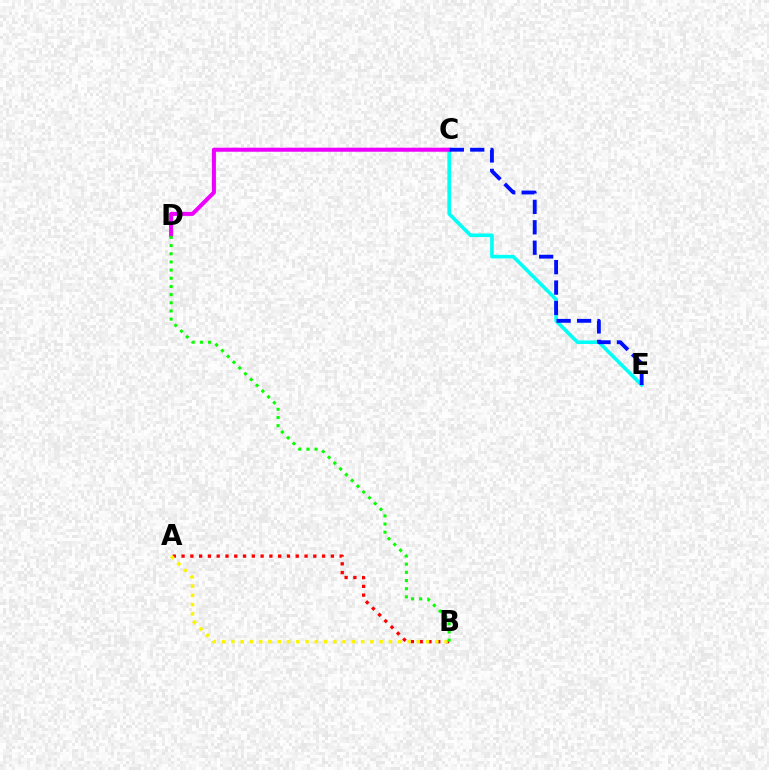{('C', 'E'): [{'color': '#00fff6', 'line_style': 'solid', 'thickness': 2.59}, {'color': '#0010ff', 'line_style': 'dashed', 'thickness': 2.77}], ('C', 'D'): [{'color': '#ee00ff', 'line_style': 'solid', 'thickness': 2.9}], ('A', 'B'): [{'color': '#ff0000', 'line_style': 'dotted', 'thickness': 2.39}, {'color': '#fcf500', 'line_style': 'dotted', 'thickness': 2.52}], ('B', 'D'): [{'color': '#08ff00', 'line_style': 'dotted', 'thickness': 2.22}]}